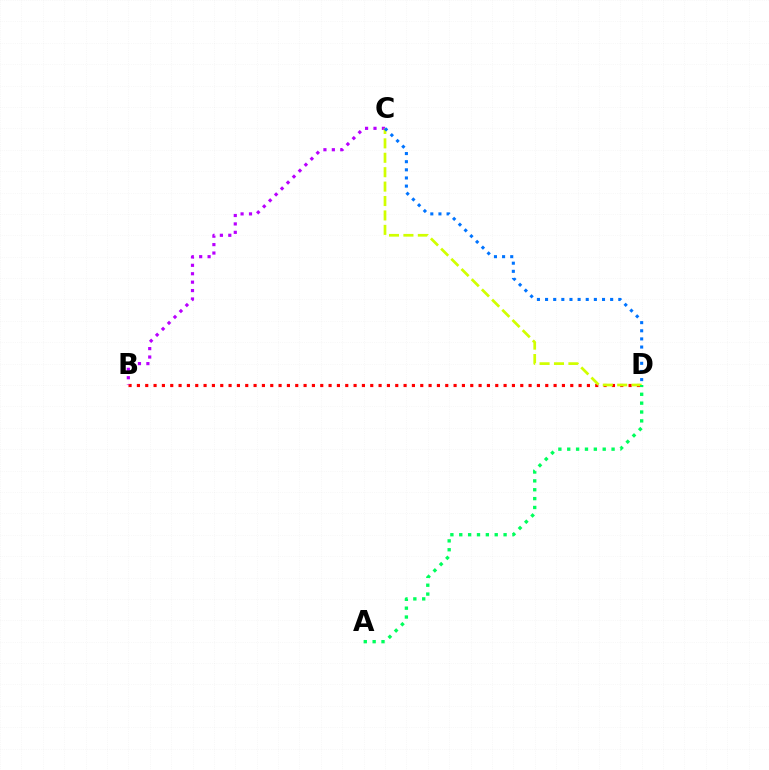{('B', 'D'): [{'color': '#ff0000', 'line_style': 'dotted', 'thickness': 2.26}], ('B', 'C'): [{'color': '#b900ff', 'line_style': 'dotted', 'thickness': 2.29}], ('C', 'D'): [{'color': '#d1ff00', 'line_style': 'dashed', 'thickness': 1.96}, {'color': '#0074ff', 'line_style': 'dotted', 'thickness': 2.21}], ('A', 'D'): [{'color': '#00ff5c', 'line_style': 'dotted', 'thickness': 2.41}]}